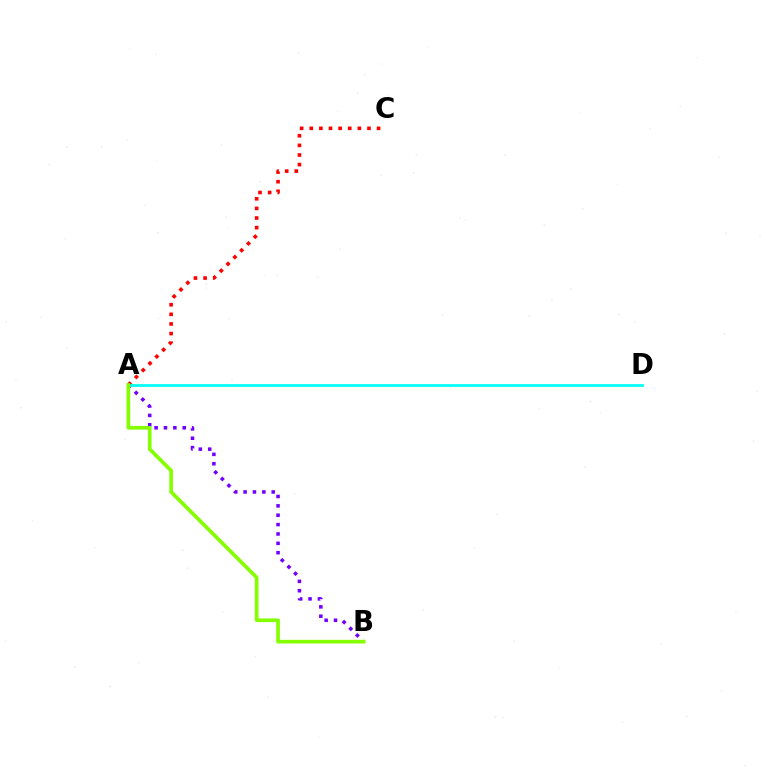{('A', 'C'): [{'color': '#ff0000', 'line_style': 'dotted', 'thickness': 2.61}], ('A', 'B'): [{'color': '#7200ff', 'line_style': 'dotted', 'thickness': 2.55}, {'color': '#84ff00', 'line_style': 'solid', 'thickness': 2.65}], ('A', 'D'): [{'color': '#00fff6', 'line_style': 'solid', 'thickness': 1.97}]}